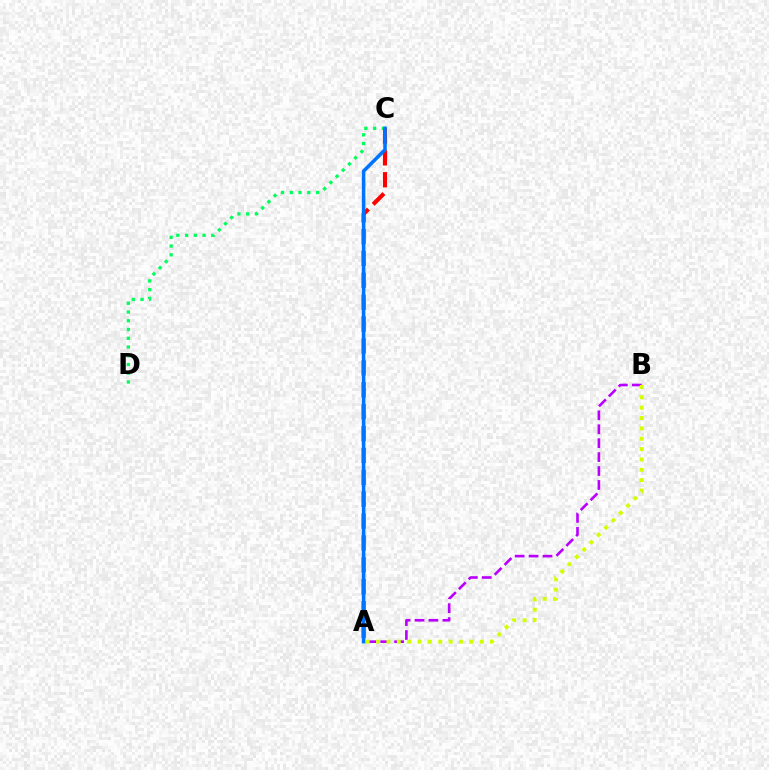{('C', 'D'): [{'color': '#00ff5c', 'line_style': 'dotted', 'thickness': 2.38}], ('A', 'B'): [{'color': '#b900ff', 'line_style': 'dashed', 'thickness': 1.89}, {'color': '#d1ff00', 'line_style': 'dotted', 'thickness': 2.81}], ('A', 'C'): [{'color': '#ff0000', 'line_style': 'dashed', 'thickness': 2.97}, {'color': '#0074ff', 'line_style': 'solid', 'thickness': 2.55}]}